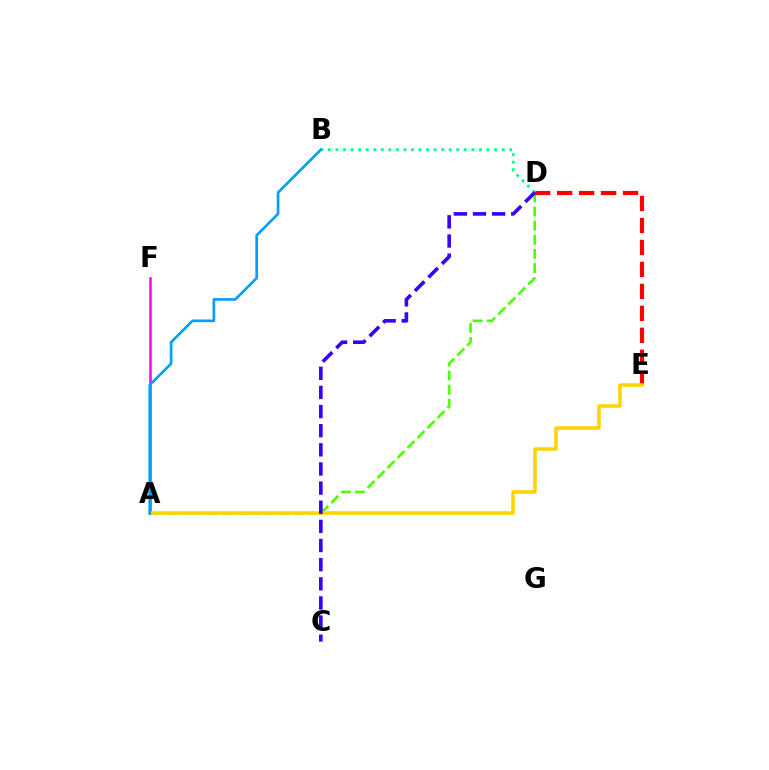{('A', 'F'): [{'color': '#ff00ed', 'line_style': 'solid', 'thickness': 1.82}], ('A', 'D'): [{'color': '#4fff00', 'line_style': 'dashed', 'thickness': 1.92}], ('D', 'E'): [{'color': '#ff0000', 'line_style': 'dashed', 'thickness': 2.98}], ('B', 'D'): [{'color': '#00ff86', 'line_style': 'dotted', 'thickness': 2.05}], ('A', 'E'): [{'color': '#ffd500', 'line_style': 'solid', 'thickness': 2.54}], ('A', 'B'): [{'color': '#009eff', 'line_style': 'solid', 'thickness': 1.92}], ('C', 'D'): [{'color': '#3700ff', 'line_style': 'dashed', 'thickness': 2.6}]}